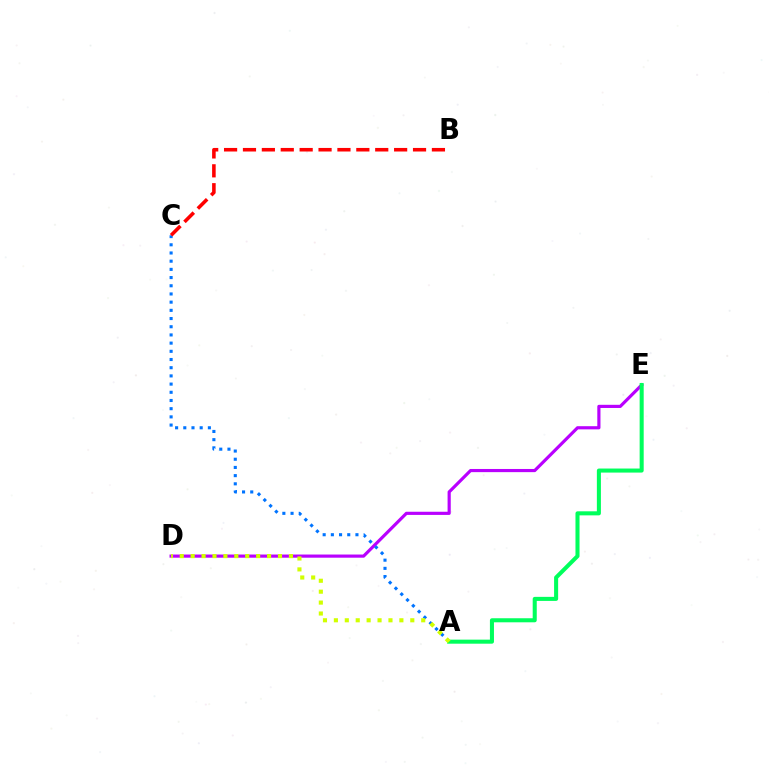{('D', 'E'): [{'color': '#b900ff', 'line_style': 'solid', 'thickness': 2.28}], ('A', 'C'): [{'color': '#0074ff', 'line_style': 'dotted', 'thickness': 2.23}], ('B', 'C'): [{'color': '#ff0000', 'line_style': 'dashed', 'thickness': 2.57}], ('A', 'E'): [{'color': '#00ff5c', 'line_style': 'solid', 'thickness': 2.92}], ('A', 'D'): [{'color': '#d1ff00', 'line_style': 'dotted', 'thickness': 2.97}]}